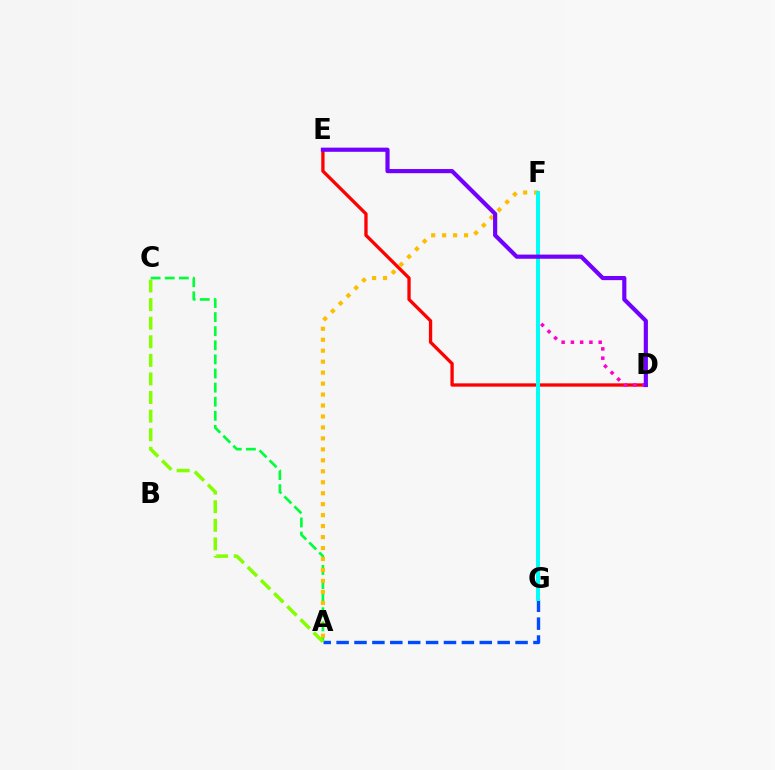{('A', 'G'): [{'color': '#004bff', 'line_style': 'dashed', 'thickness': 2.43}], ('A', 'C'): [{'color': '#00ff39', 'line_style': 'dashed', 'thickness': 1.92}, {'color': '#84ff00', 'line_style': 'dashed', 'thickness': 2.52}], ('A', 'F'): [{'color': '#ffbd00', 'line_style': 'dotted', 'thickness': 2.98}], ('D', 'E'): [{'color': '#ff0000', 'line_style': 'solid', 'thickness': 2.38}, {'color': '#7200ff', 'line_style': 'solid', 'thickness': 2.99}], ('D', 'F'): [{'color': '#ff00cf', 'line_style': 'dotted', 'thickness': 2.52}], ('F', 'G'): [{'color': '#00fff6', 'line_style': 'solid', 'thickness': 2.86}]}